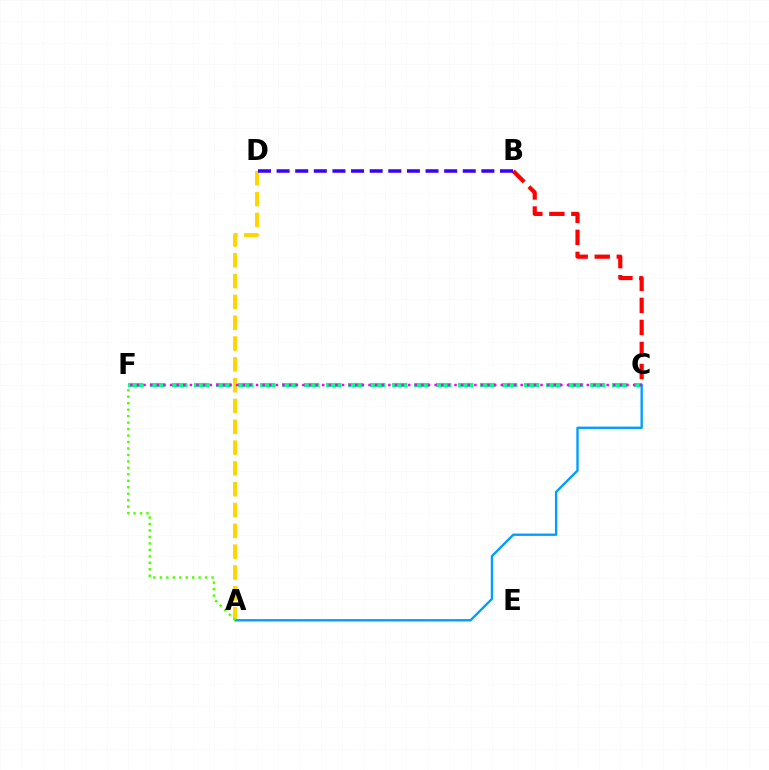{('C', 'F'): [{'color': '#00ff86', 'line_style': 'dashed', 'thickness': 2.99}, {'color': '#ff00ed', 'line_style': 'dotted', 'thickness': 1.8}], ('A', 'D'): [{'color': '#ffd500', 'line_style': 'dashed', 'thickness': 2.83}], ('A', 'C'): [{'color': '#009eff', 'line_style': 'solid', 'thickness': 1.7}], ('A', 'F'): [{'color': '#4fff00', 'line_style': 'dotted', 'thickness': 1.76}], ('B', 'C'): [{'color': '#ff0000', 'line_style': 'dashed', 'thickness': 2.99}], ('B', 'D'): [{'color': '#3700ff', 'line_style': 'dashed', 'thickness': 2.53}]}